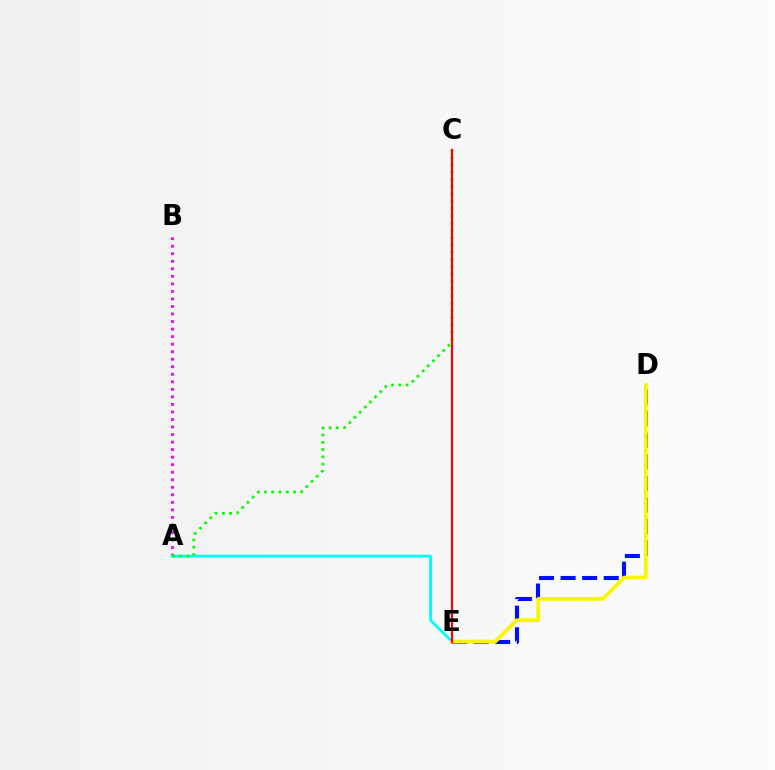{('A', 'B'): [{'color': '#ee00ff', 'line_style': 'dotted', 'thickness': 2.05}], ('A', 'E'): [{'color': '#00fff6', 'line_style': 'solid', 'thickness': 2.05}], ('D', 'E'): [{'color': '#0010ff', 'line_style': 'dashed', 'thickness': 2.93}, {'color': '#fcf500', 'line_style': 'solid', 'thickness': 2.69}], ('A', 'C'): [{'color': '#08ff00', 'line_style': 'dotted', 'thickness': 1.98}], ('C', 'E'): [{'color': '#ff0000', 'line_style': 'solid', 'thickness': 1.59}]}